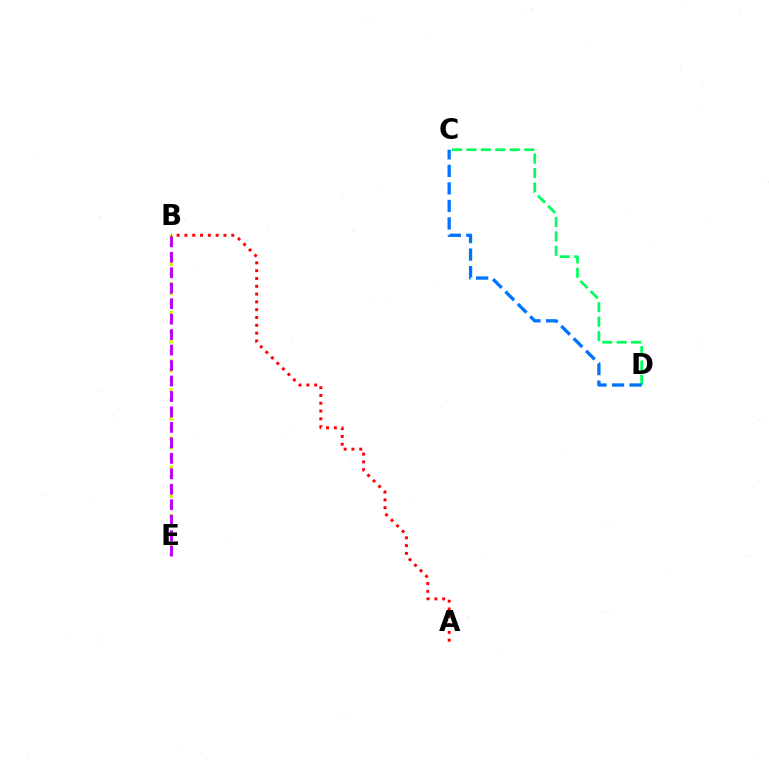{('B', 'E'): [{'color': '#d1ff00', 'line_style': 'dotted', 'thickness': 2.62}, {'color': '#b900ff', 'line_style': 'dashed', 'thickness': 2.1}], ('C', 'D'): [{'color': '#00ff5c', 'line_style': 'dashed', 'thickness': 1.96}, {'color': '#0074ff', 'line_style': 'dashed', 'thickness': 2.38}], ('A', 'B'): [{'color': '#ff0000', 'line_style': 'dotted', 'thickness': 2.12}]}